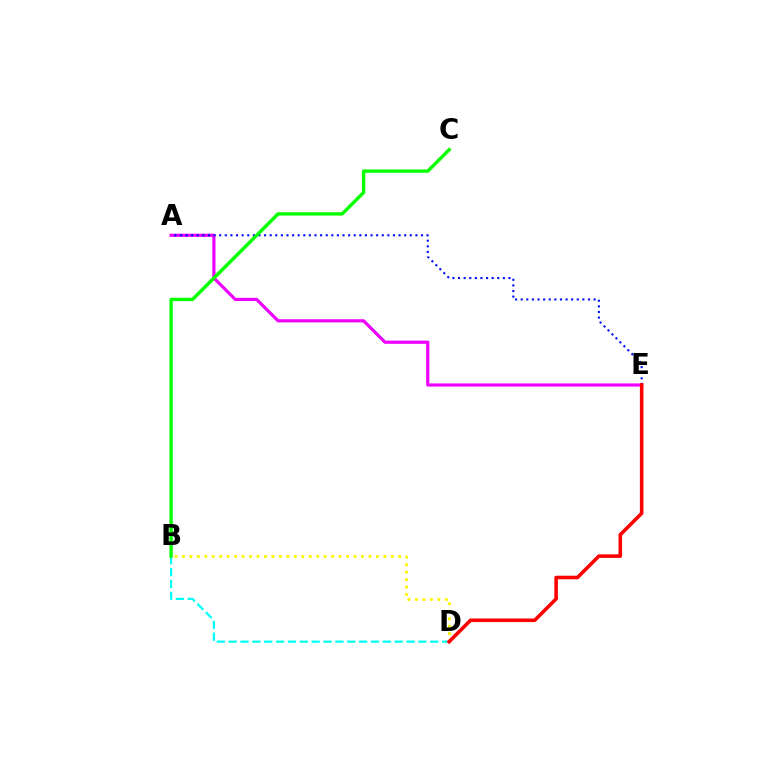{('A', 'E'): [{'color': '#ee00ff', 'line_style': 'solid', 'thickness': 2.3}, {'color': '#0010ff', 'line_style': 'dotted', 'thickness': 1.52}], ('B', 'D'): [{'color': '#00fff6', 'line_style': 'dashed', 'thickness': 1.61}, {'color': '#fcf500', 'line_style': 'dotted', 'thickness': 2.03}], ('D', 'E'): [{'color': '#ff0000', 'line_style': 'solid', 'thickness': 2.58}], ('B', 'C'): [{'color': '#08ff00', 'line_style': 'solid', 'thickness': 2.44}]}